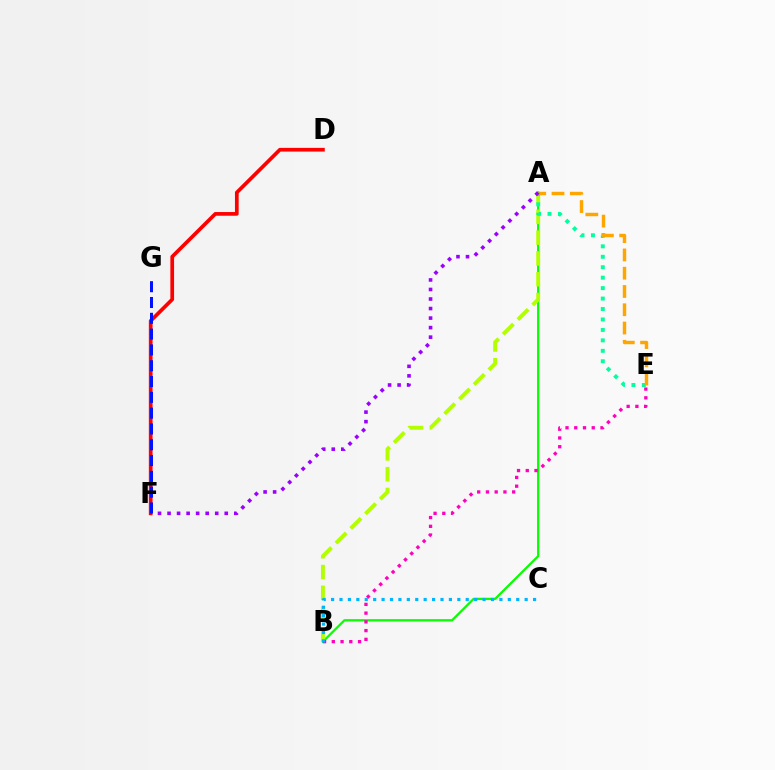{('A', 'B'): [{'color': '#08ff00', 'line_style': 'solid', 'thickness': 1.62}, {'color': '#b3ff00', 'line_style': 'dashed', 'thickness': 2.82}], ('A', 'E'): [{'color': '#00ff9d', 'line_style': 'dotted', 'thickness': 2.84}, {'color': '#ffa500', 'line_style': 'dashed', 'thickness': 2.48}], ('B', 'E'): [{'color': '#ff00bd', 'line_style': 'dotted', 'thickness': 2.38}], ('A', 'F'): [{'color': '#9b00ff', 'line_style': 'dotted', 'thickness': 2.59}], ('B', 'C'): [{'color': '#00b5ff', 'line_style': 'dotted', 'thickness': 2.29}], ('D', 'F'): [{'color': '#ff0000', 'line_style': 'solid', 'thickness': 2.67}], ('F', 'G'): [{'color': '#0010ff', 'line_style': 'dashed', 'thickness': 2.15}]}